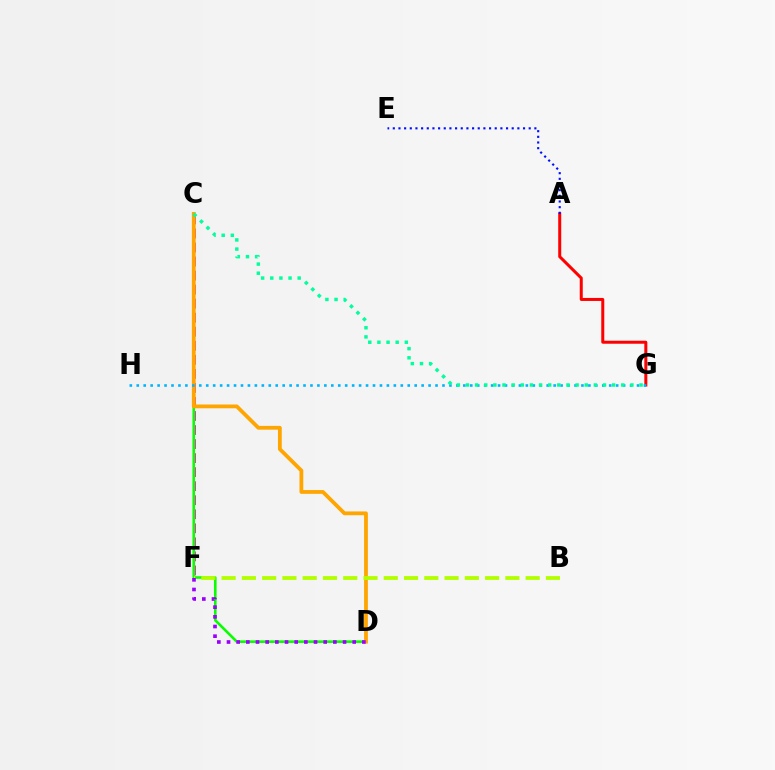{('C', 'F'): [{'color': '#ff00bd', 'line_style': 'dashed', 'thickness': 1.91}], ('A', 'G'): [{'color': '#ff0000', 'line_style': 'solid', 'thickness': 2.17}], ('C', 'D'): [{'color': '#08ff00', 'line_style': 'solid', 'thickness': 1.87}, {'color': '#ffa500', 'line_style': 'solid', 'thickness': 2.72}], ('B', 'F'): [{'color': '#b3ff00', 'line_style': 'dashed', 'thickness': 2.75}], ('A', 'E'): [{'color': '#0010ff', 'line_style': 'dotted', 'thickness': 1.54}], ('G', 'H'): [{'color': '#00b5ff', 'line_style': 'dotted', 'thickness': 1.89}], ('C', 'G'): [{'color': '#00ff9d', 'line_style': 'dotted', 'thickness': 2.48}], ('D', 'F'): [{'color': '#9b00ff', 'line_style': 'dotted', 'thickness': 2.63}]}